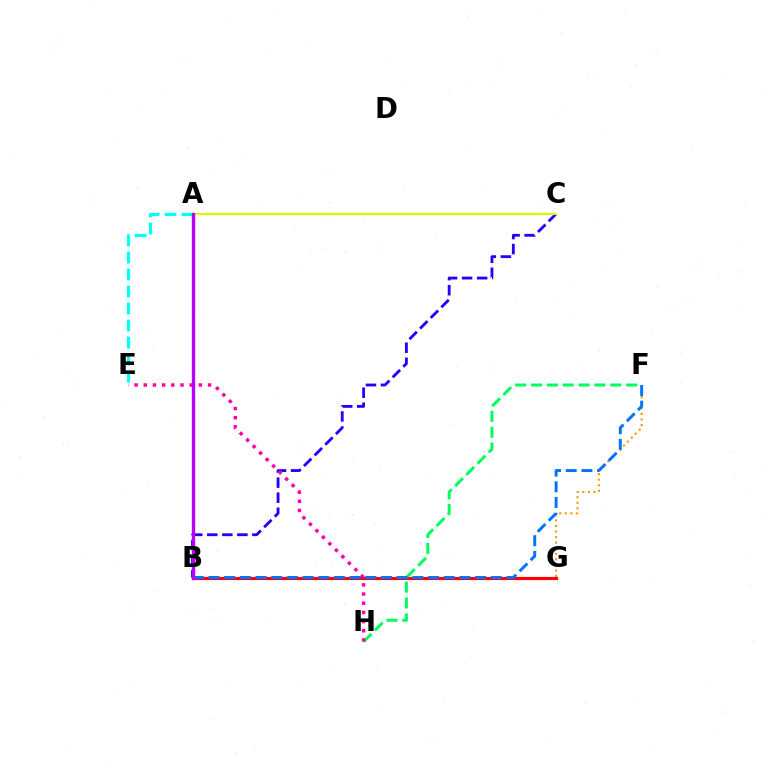{('B', 'G'): [{'color': '#ff0000', 'line_style': 'solid', 'thickness': 2.27}], ('F', 'G'): [{'color': '#ff9400', 'line_style': 'dotted', 'thickness': 1.51}], ('A', 'E'): [{'color': '#00fff6', 'line_style': 'dashed', 'thickness': 2.31}], ('F', 'H'): [{'color': '#00ff5c', 'line_style': 'dashed', 'thickness': 2.15}], ('B', 'C'): [{'color': '#2500ff', 'line_style': 'dashed', 'thickness': 2.04}], ('A', 'B'): [{'color': '#3dff00', 'line_style': 'dashed', 'thickness': 2.05}, {'color': '#b900ff', 'line_style': 'solid', 'thickness': 2.41}], ('A', 'C'): [{'color': '#d1ff00', 'line_style': 'solid', 'thickness': 1.57}], ('B', 'F'): [{'color': '#0074ff', 'line_style': 'dashed', 'thickness': 2.13}], ('E', 'H'): [{'color': '#ff00ac', 'line_style': 'dotted', 'thickness': 2.49}]}